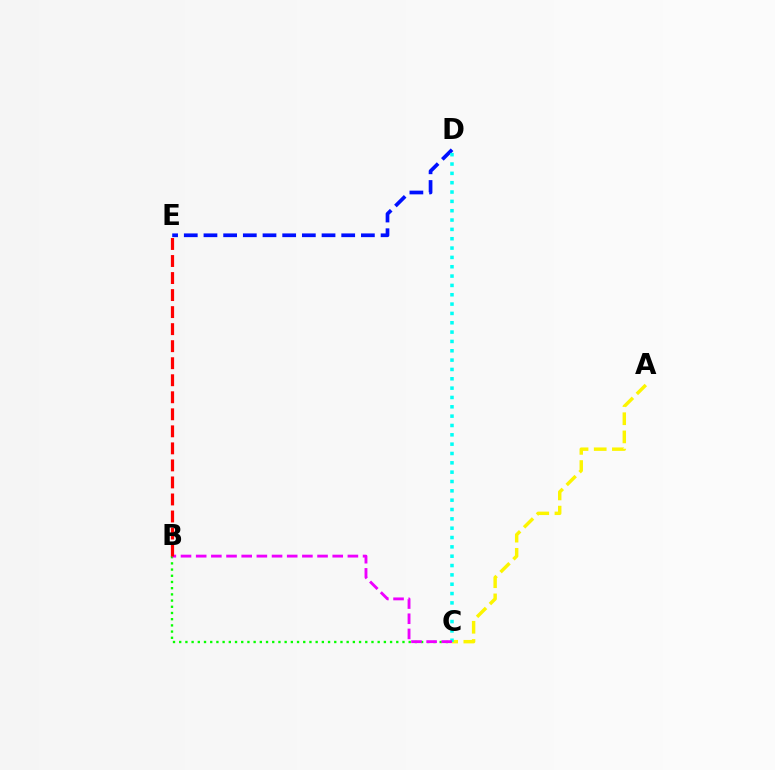{('D', 'E'): [{'color': '#0010ff', 'line_style': 'dashed', 'thickness': 2.67}], ('B', 'C'): [{'color': '#08ff00', 'line_style': 'dotted', 'thickness': 1.69}, {'color': '#ee00ff', 'line_style': 'dashed', 'thickness': 2.06}], ('A', 'C'): [{'color': '#fcf500', 'line_style': 'dashed', 'thickness': 2.47}], ('C', 'D'): [{'color': '#00fff6', 'line_style': 'dotted', 'thickness': 2.54}], ('B', 'E'): [{'color': '#ff0000', 'line_style': 'dashed', 'thickness': 2.31}]}